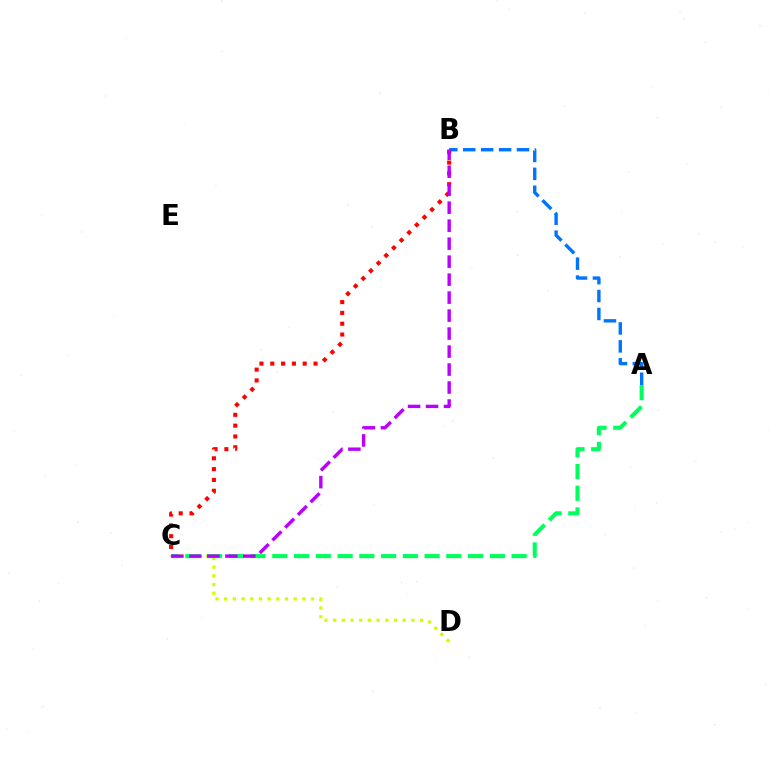{('A', 'B'): [{'color': '#0074ff', 'line_style': 'dashed', 'thickness': 2.43}], ('C', 'D'): [{'color': '#d1ff00', 'line_style': 'dotted', 'thickness': 2.36}], ('A', 'C'): [{'color': '#00ff5c', 'line_style': 'dashed', 'thickness': 2.95}], ('B', 'C'): [{'color': '#ff0000', 'line_style': 'dotted', 'thickness': 2.94}, {'color': '#b900ff', 'line_style': 'dashed', 'thickness': 2.44}]}